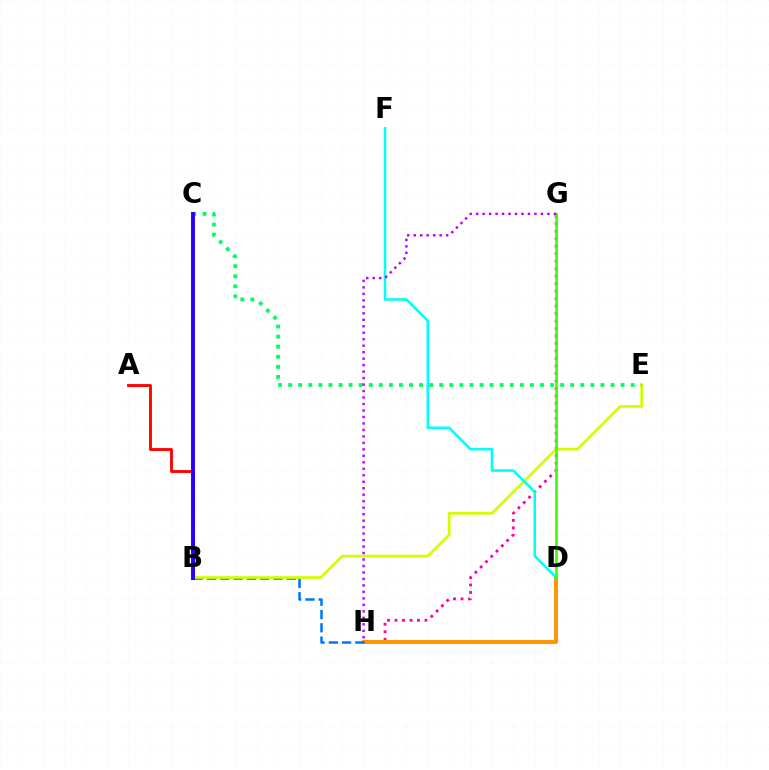{('G', 'H'): [{'color': '#ff00ac', 'line_style': 'dotted', 'thickness': 2.03}, {'color': '#b900ff', 'line_style': 'dotted', 'thickness': 1.76}], ('D', 'H'): [{'color': '#ff9400', 'line_style': 'solid', 'thickness': 2.82}], ('B', 'H'): [{'color': '#0074ff', 'line_style': 'dashed', 'thickness': 1.8}], ('B', 'E'): [{'color': '#d1ff00', 'line_style': 'solid', 'thickness': 1.94}], ('C', 'E'): [{'color': '#00ff5c', 'line_style': 'dotted', 'thickness': 2.74}], ('D', 'F'): [{'color': '#00fff6', 'line_style': 'solid', 'thickness': 1.85}], ('A', 'B'): [{'color': '#ff0000', 'line_style': 'solid', 'thickness': 2.06}], ('D', 'G'): [{'color': '#3dff00', 'line_style': 'solid', 'thickness': 1.95}], ('B', 'C'): [{'color': '#2500ff', 'line_style': 'solid', 'thickness': 2.82}]}